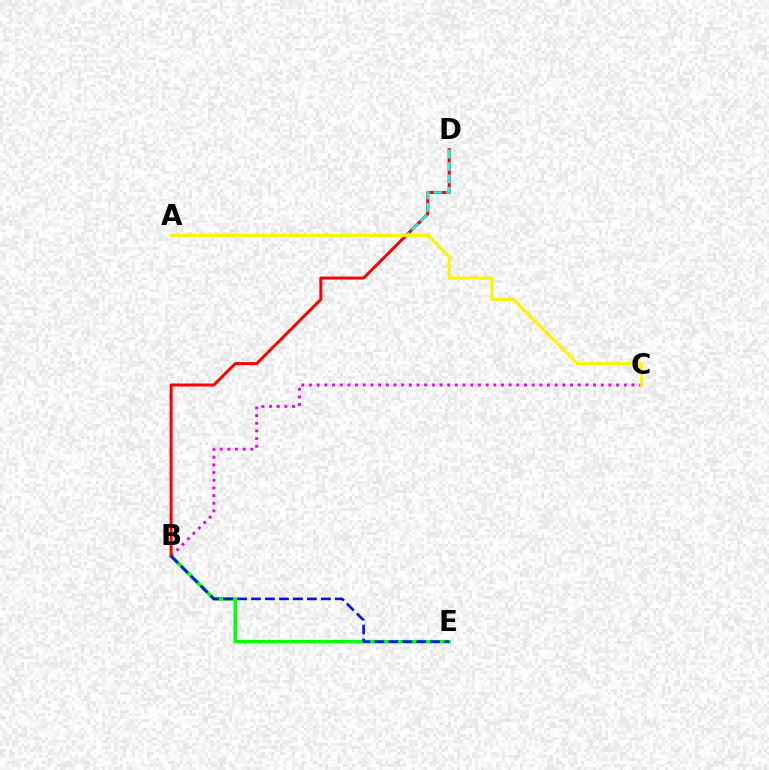{('B', 'C'): [{'color': '#ee00ff', 'line_style': 'dotted', 'thickness': 2.09}], ('B', 'E'): [{'color': '#08ff00', 'line_style': 'solid', 'thickness': 2.56}, {'color': '#0010ff', 'line_style': 'dashed', 'thickness': 1.9}], ('B', 'D'): [{'color': '#ff0000', 'line_style': 'solid', 'thickness': 2.15}], ('A', 'D'): [{'color': '#00fff6', 'line_style': 'dashed', 'thickness': 1.69}], ('A', 'C'): [{'color': '#fcf500', 'line_style': 'solid', 'thickness': 2.23}]}